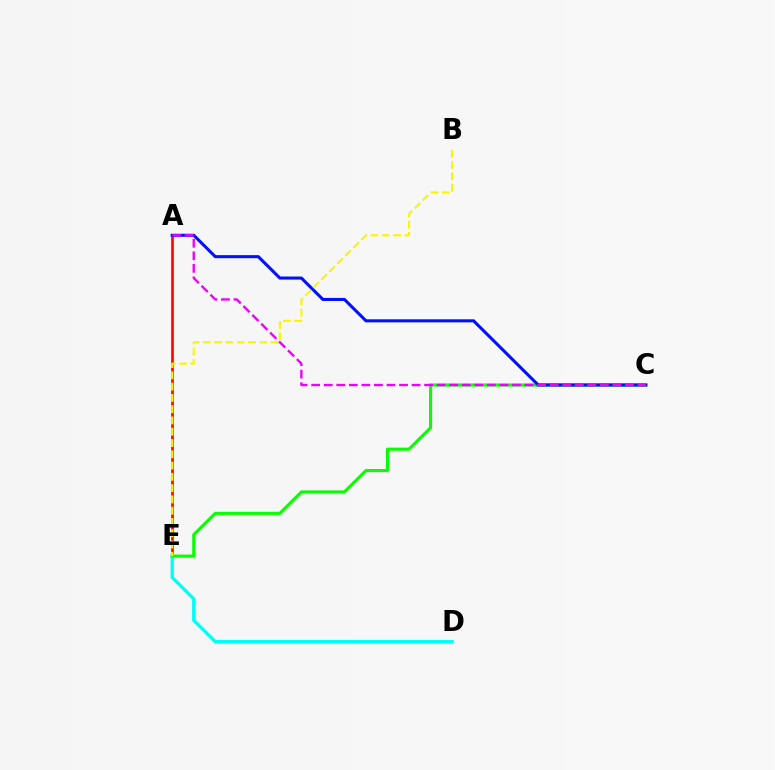{('A', 'E'): [{'color': '#ff0000', 'line_style': 'solid', 'thickness': 1.89}], ('D', 'E'): [{'color': '#00fff6', 'line_style': 'solid', 'thickness': 2.41}], ('C', 'E'): [{'color': '#08ff00', 'line_style': 'solid', 'thickness': 2.23}], ('A', 'C'): [{'color': '#0010ff', 'line_style': 'solid', 'thickness': 2.21}, {'color': '#ee00ff', 'line_style': 'dashed', 'thickness': 1.71}], ('B', 'E'): [{'color': '#fcf500', 'line_style': 'dashed', 'thickness': 1.53}]}